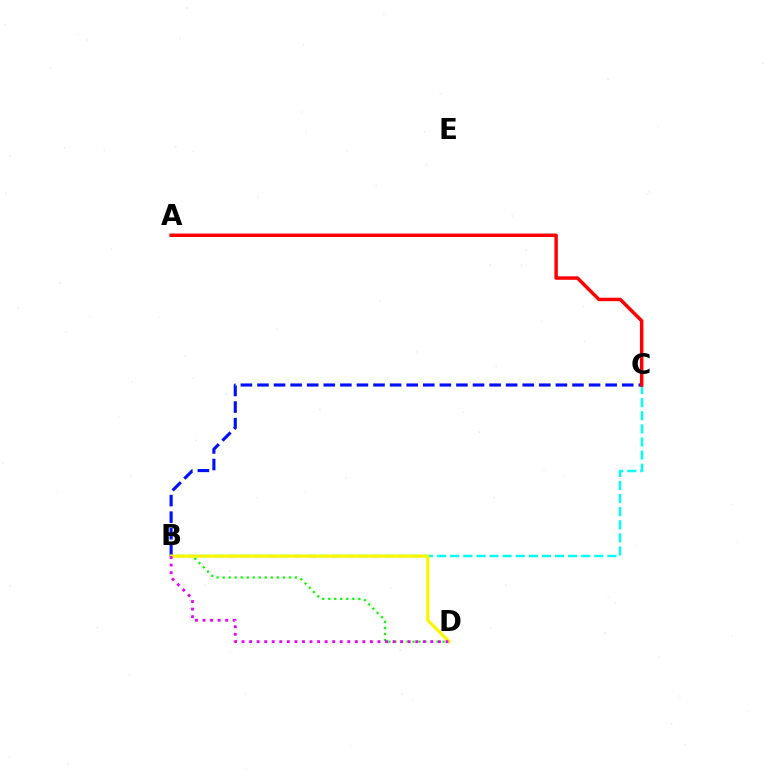{('B', 'C'): [{'color': '#00fff6', 'line_style': 'dashed', 'thickness': 1.78}, {'color': '#0010ff', 'line_style': 'dashed', 'thickness': 2.25}], ('A', 'C'): [{'color': '#ff0000', 'line_style': 'solid', 'thickness': 2.49}], ('B', 'D'): [{'color': '#08ff00', 'line_style': 'dotted', 'thickness': 1.64}, {'color': '#fcf500', 'line_style': 'solid', 'thickness': 2.3}, {'color': '#ee00ff', 'line_style': 'dotted', 'thickness': 2.05}]}